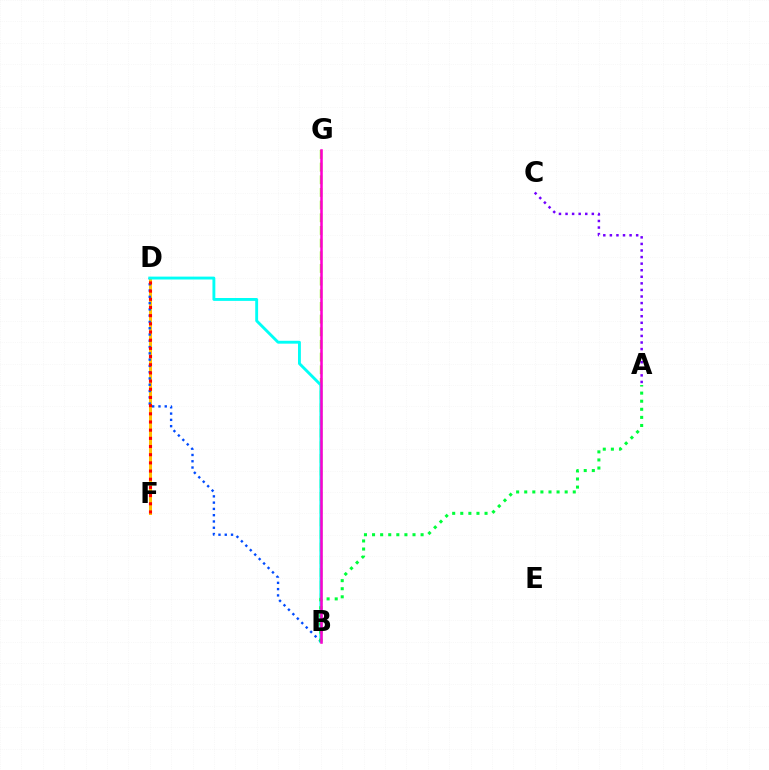{('A', 'C'): [{'color': '#7200ff', 'line_style': 'dotted', 'thickness': 1.79}], ('B', 'G'): [{'color': '#84ff00', 'line_style': 'dashed', 'thickness': 1.72}, {'color': '#ff00cf', 'line_style': 'solid', 'thickness': 1.84}], ('D', 'F'): [{'color': '#ffbd00', 'line_style': 'solid', 'thickness': 2.18}, {'color': '#ff0000', 'line_style': 'dotted', 'thickness': 2.22}], ('B', 'D'): [{'color': '#004bff', 'line_style': 'dotted', 'thickness': 1.71}, {'color': '#00fff6', 'line_style': 'solid', 'thickness': 2.07}], ('A', 'B'): [{'color': '#00ff39', 'line_style': 'dotted', 'thickness': 2.2}]}